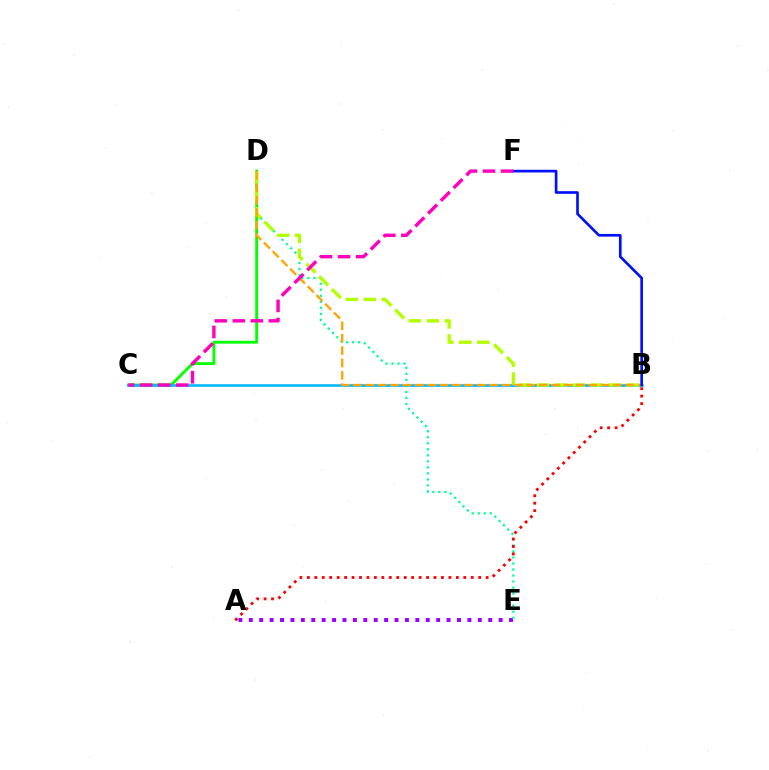{('A', 'E'): [{'color': '#9b00ff', 'line_style': 'dotted', 'thickness': 2.83}], ('C', 'D'): [{'color': '#08ff00', 'line_style': 'solid', 'thickness': 2.08}], ('D', 'E'): [{'color': '#00ff9d', 'line_style': 'dotted', 'thickness': 1.64}], ('B', 'C'): [{'color': '#00b5ff', 'line_style': 'solid', 'thickness': 1.83}], ('B', 'D'): [{'color': '#b3ff00', 'line_style': 'dashed', 'thickness': 2.44}, {'color': '#ffa500', 'line_style': 'dashed', 'thickness': 1.68}], ('B', 'F'): [{'color': '#0010ff', 'line_style': 'solid', 'thickness': 1.92}], ('C', 'F'): [{'color': '#ff00bd', 'line_style': 'dashed', 'thickness': 2.45}], ('A', 'B'): [{'color': '#ff0000', 'line_style': 'dotted', 'thickness': 2.02}]}